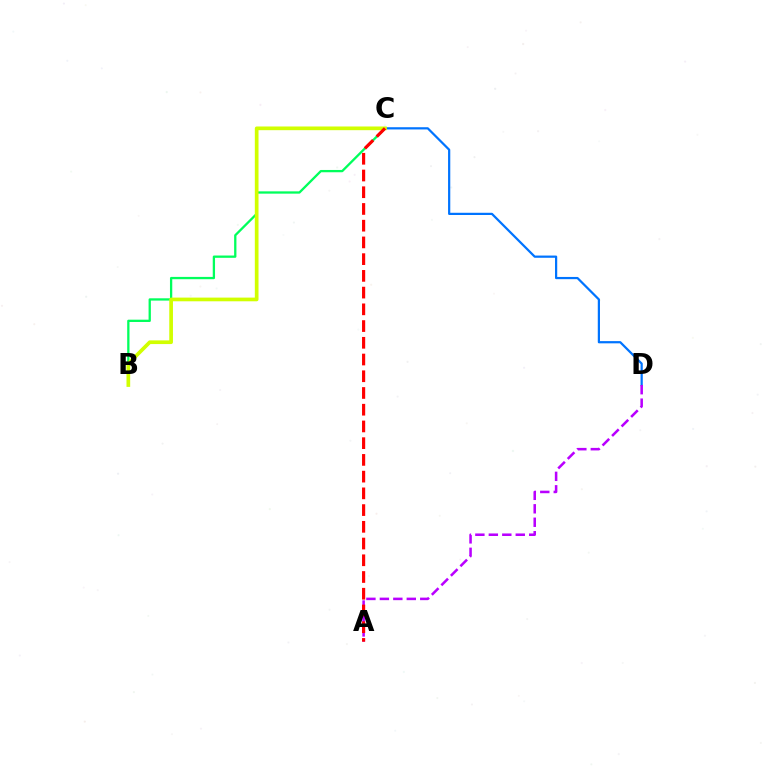{('B', 'C'): [{'color': '#00ff5c', 'line_style': 'solid', 'thickness': 1.65}, {'color': '#d1ff00', 'line_style': 'solid', 'thickness': 2.66}], ('C', 'D'): [{'color': '#0074ff', 'line_style': 'solid', 'thickness': 1.6}], ('A', 'D'): [{'color': '#b900ff', 'line_style': 'dashed', 'thickness': 1.83}], ('A', 'C'): [{'color': '#ff0000', 'line_style': 'dashed', 'thickness': 2.27}]}